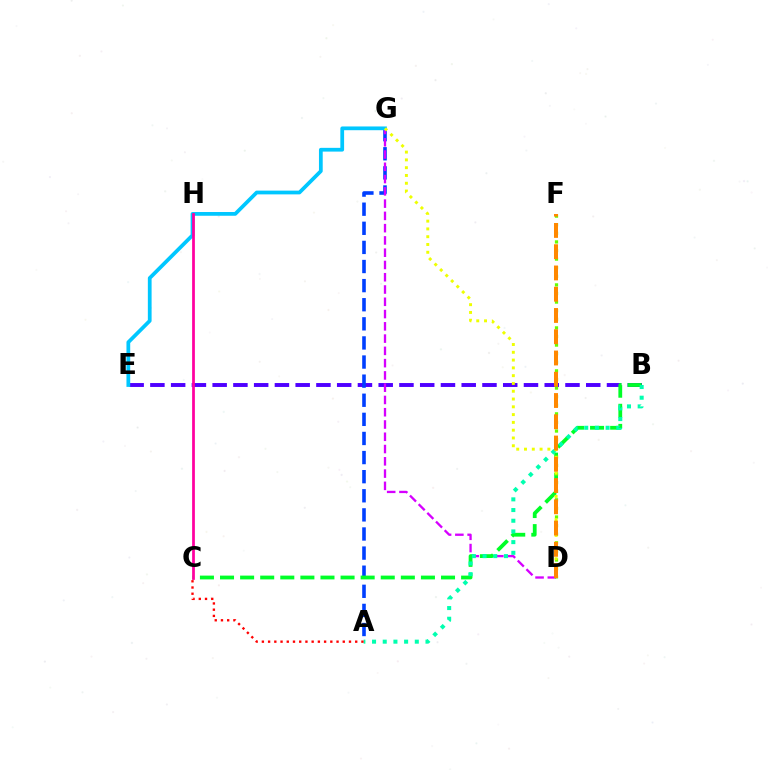{('B', 'E'): [{'color': '#4f00ff', 'line_style': 'dashed', 'thickness': 2.82}], ('A', 'G'): [{'color': '#003fff', 'line_style': 'dashed', 'thickness': 2.6}], ('D', 'G'): [{'color': '#d600ff', 'line_style': 'dashed', 'thickness': 1.67}, {'color': '#eeff00', 'line_style': 'dotted', 'thickness': 2.12}], ('B', 'C'): [{'color': '#00ff27', 'line_style': 'dashed', 'thickness': 2.73}], ('A', 'B'): [{'color': '#00ffaf', 'line_style': 'dotted', 'thickness': 2.9}], ('E', 'G'): [{'color': '#00c7ff', 'line_style': 'solid', 'thickness': 2.7}], ('D', 'F'): [{'color': '#66ff00', 'line_style': 'dotted', 'thickness': 2.34}, {'color': '#ff8800', 'line_style': 'dashed', 'thickness': 2.89}], ('A', 'C'): [{'color': '#ff0000', 'line_style': 'dotted', 'thickness': 1.69}], ('C', 'H'): [{'color': '#ff00a0', 'line_style': 'solid', 'thickness': 1.98}]}